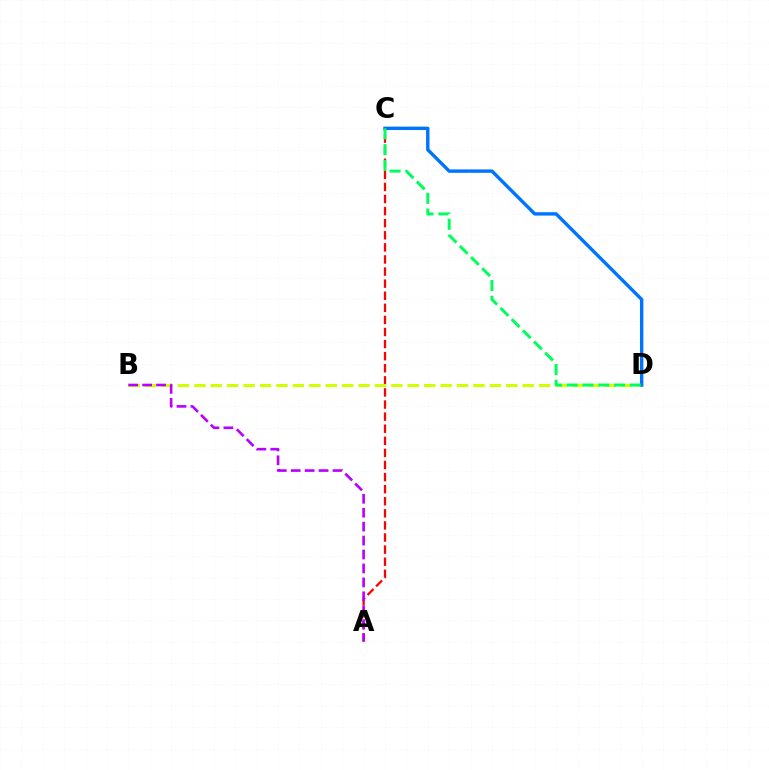{('A', 'C'): [{'color': '#ff0000', 'line_style': 'dashed', 'thickness': 1.64}], ('B', 'D'): [{'color': '#d1ff00', 'line_style': 'dashed', 'thickness': 2.23}], ('C', 'D'): [{'color': '#0074ff', 'line_style': 'solid', 'thickness': 2.45}, {'color': '#00ff5c', 'line_style': 'dashed', 'thickness': 2.14}], ('A', 'B'): [{'color': '#b900ff', 'line_style': 'dashed', 'thickness': 1.89}]}